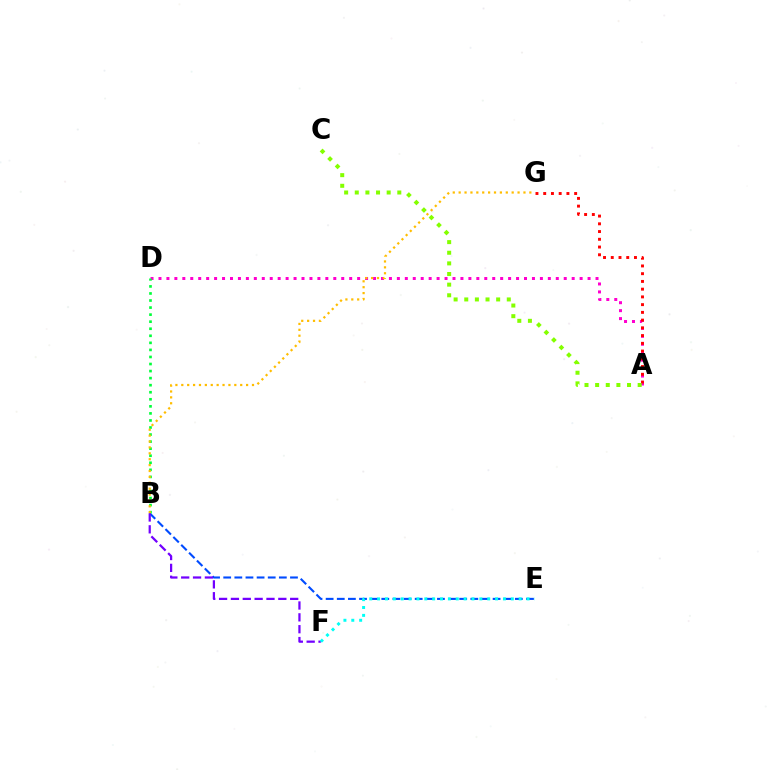{('A', 'D'): [{'color': '#ff00cf', 'line_style': 'dotted', 'thickness': 2.16}], ('A', 'G'): [{'color': '#ff0000', 'line_style': 'dotted', 'thickness': 2.1}], ('B', 'E'): [{'color': '#004bff', 'line_style': 'dashed', 'thickness': 1.51}], ('B', 'D'): [{'color': '#00ff39', 'line_style': 'dotted', 'thickness': 1.92}], ('B', 'G'): [{'color': '#ffbd00', 'line_style': 'dotted', 'thickness': 1.6}], ('A', 'C'): [{'color': '#84ff00', 'line_style': 'dotted', 'thickness': 2.89}], ('B', 'F'): [{'color': '#7200ff', 'line_style': 'dashed', 'thickness': 1.61}], ('E', 'F'): [{'color': '#00fff6', 'line_style': 'dotted', 'thickness': 2.14}]}